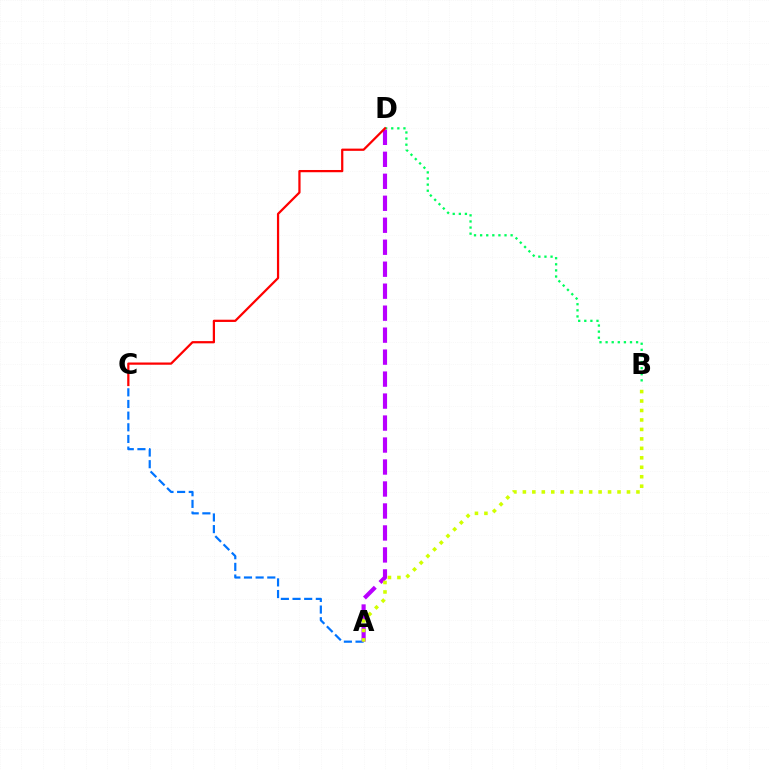{('A', 'C'): [{'color': '#0074ff', 'line_style': 'dashed', 'thickness': 1.58}], ('B', 'D'): [{'color': '#00ff5c', 'line_style': 'dotted', 'thickness': 1.66}], ('A', 'D'): [{'color': '#b900ff', 'line_style': 'dashed', 'thickness': 2.99}], ('C', 'D'): [{'color': '#ff0000', 'line_style': 'solid', 'thickness': 1.61}], ('A', 'B'): [{'color': '#d1ff00', 'line_style': 'dotted', 'thickness': 2.57}]}